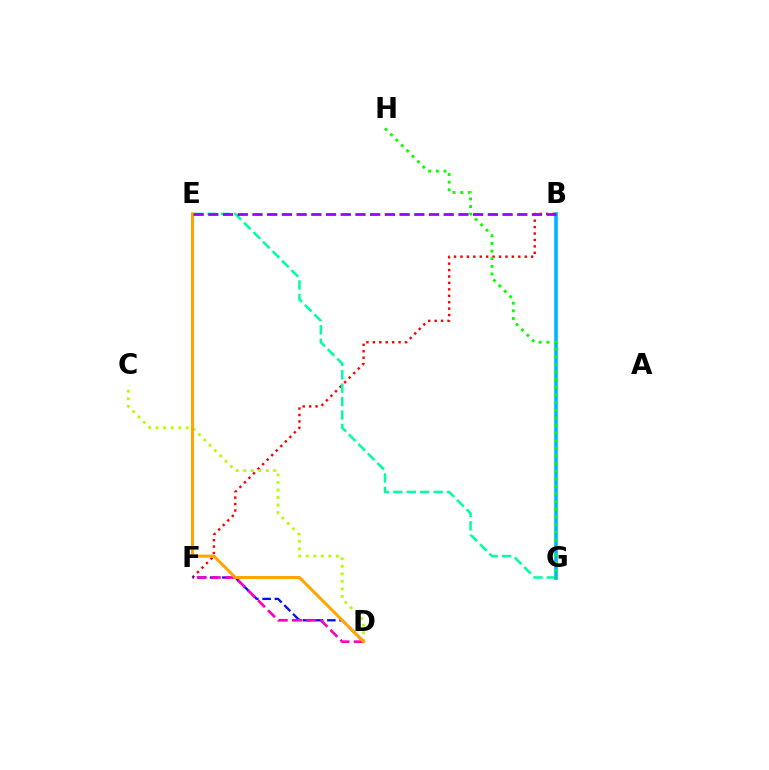{('B', 'F'): [{'color': '#ff0000', 'line_style': 'dotted', 'thickness': 1.75}], ('E', 'G'): [{'color': '#00ff9d', 'line_style': 'dashed', 'thickness': 1.83}], ('B', 'G'): [{'color': '#00b5ff', 'line_style': 'solid', 'thickness': 2.6}], ('D', 'F'): [{'color': '#0010ff', 'line_style': 'dashed', 'thickness': 1.67}, {'color': '#ff00bd', 'line_style': 'dashed', 'thickness': 1.92}], ('C', 'D'): [{'color': '#b3ff00', 'line_style': 'dotted', 'thickness': 2.05}], ('G', 'H'): [{'color': '#08ff00', 'line_style': 'dotted', 'thickness': 2.07}], ('D', 'E'): [{'color': '#ffa500', 'line_style': 'solid', 'thickness': 2.18}], ('B', 'E'): [{'color': '#9b00ff', 'line_style': 'dashed', 'thickness': 2.0}]}